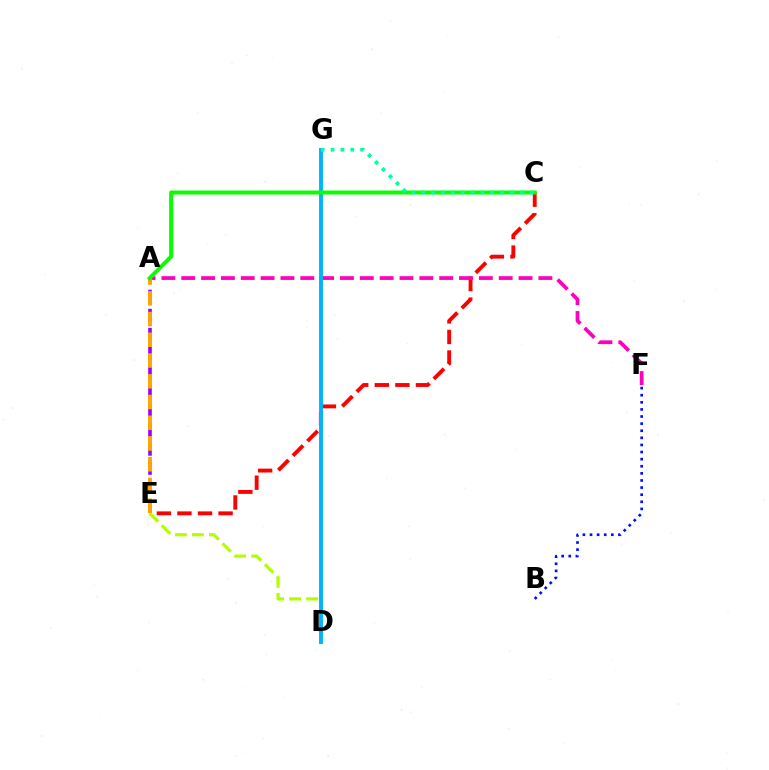{('C', 'E'): [{'color': '#ff0000', 'line_style': 'dashed', 'thickness': 2.8}], ('A', 'E'): [{'color': '#9b00ff', 'line_style': 'dashed', 'thickness': 2.59}, {'color': '#ffa500', 'line_style': 'dashed', 'thickness': 2.82}], ('A', 'F'): [{'color': '#ff00bd', 'line_style': 'dashed', 'thickness': 2.7}], ('D', 'E'): [{'color': '#b3ff00', 'line_style': 'dashed', 'thickness': 2.31}], ('D', 'G'): [{'color': '#00b5ff', 'line_style': 'solid', 'thickness': 2.81}], ('B', 'F'): [{'color': '#0010ff', 'line_style': 'dotted', 'thickness': 1.93}], ('A', 'C'): [{'color': '#08ff00', 'line_style': 'solid', 'thickness': 2.86}], ('C', 'G'): [{'color': '#00ff9d', 'line_style': 'dotted', 'thickness': 2.68}]}